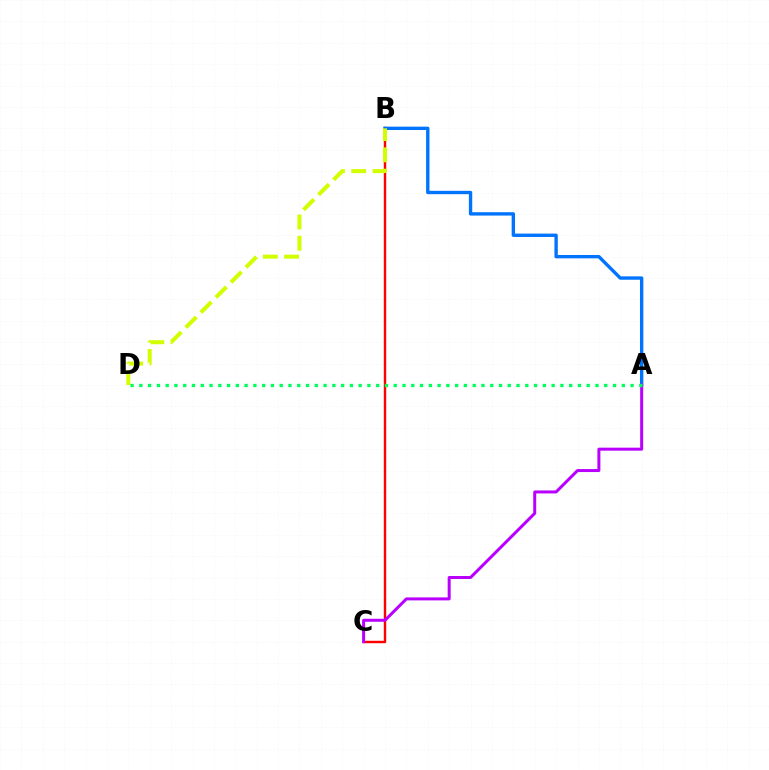{('B', 'C'): [{'color': '#ff0000', 'line_style': 'solid', 'thickness': 1.75}], ('A', 'B'): [{'color': '#0074ff', 'line_style': 'solid', 'thickness': 2.42}], ('A', 'C'): [{'color': '#b900ff', 'line_style': 'solid', 'thickness': 2.16}], ('A', 'D'): [{'color': '#00ff5c', 'line_style': 'dotted', 'thickness': 2.38}], ('B', 'D'): [{'color': '#d1ff00', 'line_style': 'dashed', 'thickness': 2.89}]}